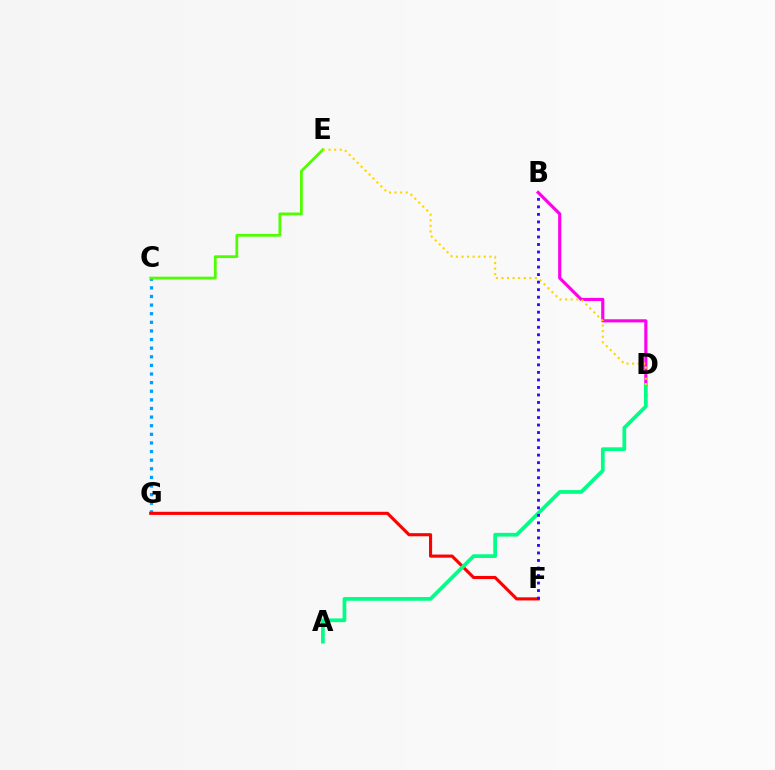{('C', 'G'): [{'color': '#009eff', 'line_style': 'dotted', 'thickness': 2.34}], ('F', 'G'): [{'color': '#ff0000', 'line_style': 'solid', 'thickness': 2.24}], ('B', 'D'): [{'color': '#ff00ed', 'line_style': 'solid', 'thickness': 2.26}], ('A', 'D'): [{'color': '#00ff86', 'line_style': 'solid', 'thickness': 2.68}], ('C', 'E'): [{'color': '#4fff00', 'line_style': 'solid', 'thickness': 2.0}], ('B', 'F'): [{'color': '#3700ff', 'line_style': 'dotted', 'thickness': 2.04}], ('D', 'E'): [{'color': '#ffd500', 'line_style': 'dotted', 'thickness': 1.52}]}